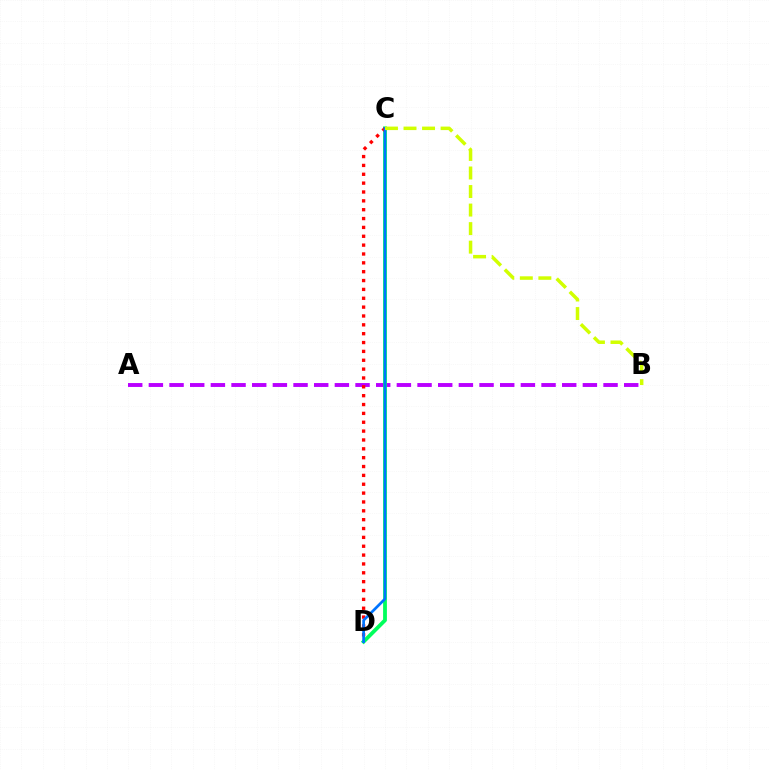{('A', 'B'): [{'color': '#b900ff', 'line_style': 'dashed', 'thickness': 2.81}], ('C', 'D'): [{'color': '#00ff5c', 'line_style': 'solid', 'thickness': 2.74}, {'color': '#ff0000', 'line_style': 'dotted', 'thickness': 2.41}, {'color': '#0074ff', 'line_style': 'solid', 'thickness': 1.95}], ('B', 'C'): [{'color': '#d1ff00', 'line_style': 'dashed', 'thickness': 2.52}]}